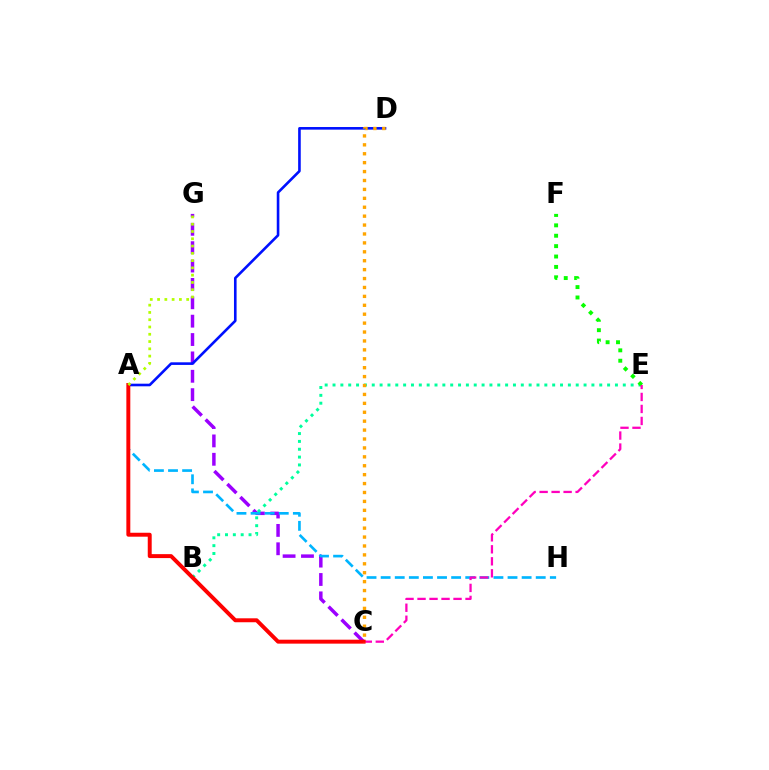{('C', 'G'): [{'color': '#9b00ff', 'line_style': 'dashed', 'thickness': 2.5}], ('B', 'E'): [{'color': '#00ff9d', 'line_style': 'dotted', 'thickness': 2.13}], ('A', 'D'): [{'color': '#0010ff', 'line_style': 'solid', 'thickness': 1.88}], ('E', 'F'): [{'color': '#08ff00', 'line_style': 'dotted', 'thickness': 2.82}], ('A', 'H'): [{'color': '#00b5ff', 'line_style': 'dashed', 'thickness': 1.92}], ('C', 'E'): [{'color': '#ff00bd', 'line_style': 'dashed', 'thickness': 1.63}], ('A', 'C'): [{'color': '#ff0000', 'line_style': 'solid', 'thickness': 2.84}], ('C', 'D'): [{'color': '#ffa500', 'line_style': 'dotted', 'thickness': 2.42}], ('A', 'G'): [{'color': '#b3ff00', 'line_style': 'dotted', 'thickness': 1.98}]}